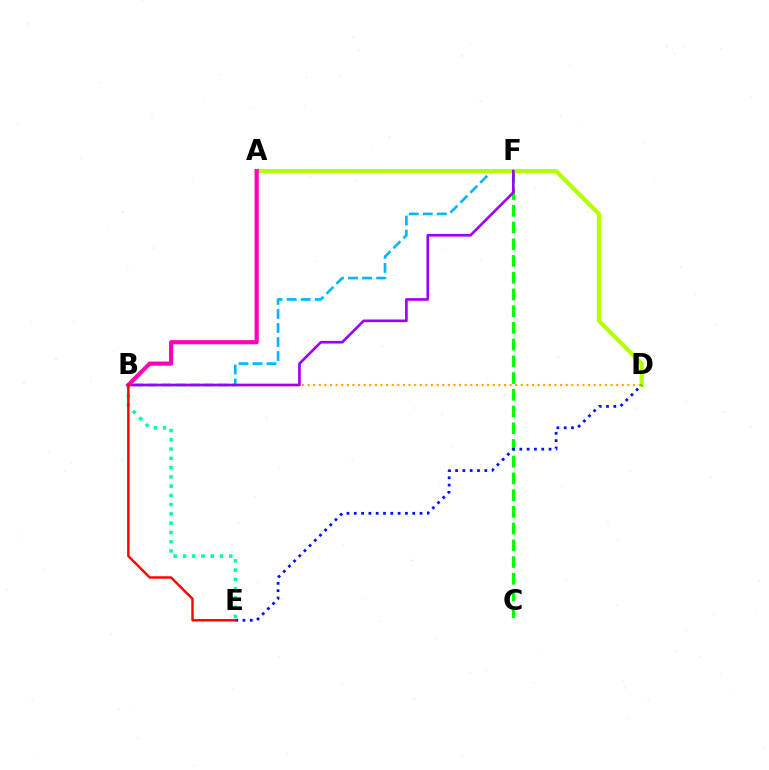{('B', 'F'): [{'color': '#00b5ff', 'line_style': 'dashed', 'thickness': 1.91}, {'color': '#9b00ff', 'line_style': 'solid', 'thickness': 1.91}], ('B', 'D'): [{'color': '#ffa500', 'line_style': 'dotted', 'thickness': 1.52}], ('C', 'F'): [{'color': '#08ff00', 'line_style': 'dashed', 'thickness': 2.27}], ('A', 'D'): [{'color': '#b3ff00', 'line_style': 'solid', 'thickness': 3.0}], ('B', 'E'): [{'color': '#00ff9d', 'line_style': 'dotted', 'thickness': 2.52}, {'color': '#ff0000', 'line_style': 'solid', 'thickness': 1.75}], ('D', 'E'): [{'color': '#0010ff', 'line_style': 'dotted', 'thickness': 1.99}], ('A', 'B'): [{'color': '#ff00bd', 'line_style': 'solid', 'thickness': 3.0}]}